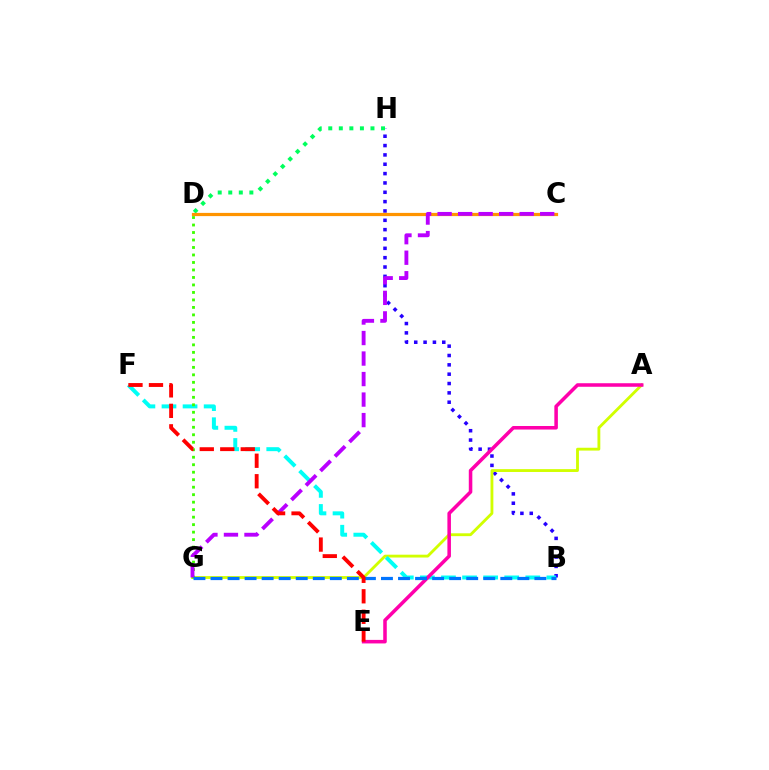{('B', 'H'): [{'color': '#2500ff', 'line_style': 'dotted', 'thickness': 2.54}], ('A', 'G'): [{'color': '#d1ff00', 'line_style': 'solid', 'thickness': 2.04}], ('D', 'H'): [{'color': '#00ff5c', 'line_style': 'dotted', 'thickness': 2.87}], ('B', 'F'): [{'color': '#00fff6', 'line_style': 'dashed', 'thickness': 2.86}], ('D', 'G'): [{'color': '#3dff00', 'line_style': 'dotted', 'thickness': 2.04}], ('A', 'E'): [{'color': '#ff00ac', 'line_style': 'solid', 'thickness': 2.55}], ('C', 'D'): [{'color': '#ff9400', 'line_style': 'solid', 'thickness': 2.31}], ('C', 'G'): [{'color': '#b900ff', 'line_style': 'dashed', 'thickness': 2.79}], ('B', 'G'): [{'color': '#0074ff', 'line_style': 'dashed', 'thickness': 2.32}], ('E', 'F'): [{'color': '#ff0000', 'line_style': 'dashed', 'thickness': 2.78}]}